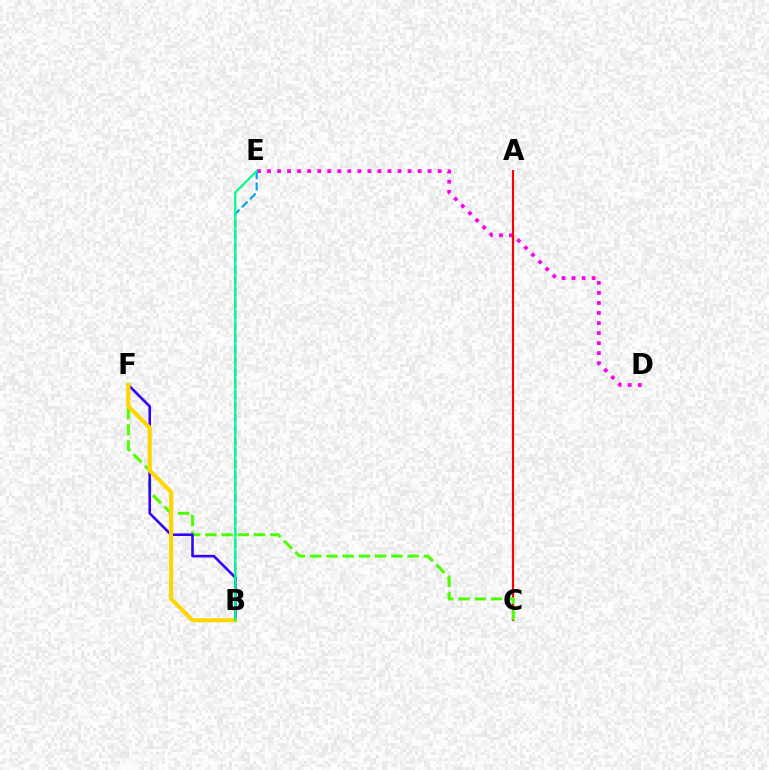{('D', 'E'): [{'color': '#ff00ed', 'line_style': 'dotted', 'thickness': 2.73}], ('A', 'C'): [{'color': '#ff0000', 'line_style': 'solid', 'thickness': 1.56}], ('C', 'F'): [{'color': '#4fff00', 'line_style': 'dashed', 'thickness': 2.21}], ('B', 'E'): [{'color': '#009eff', 'line_style': 'dashed', 'thickness': 1.55}, {'color': '#00ff86', 'line_style': 'solid', 'thickness': 1.59}], ('B', 'F'): [{'color': '#3700ff', 'line_style': 'solid', 'thickness': 1.87}, {'color': '#ffd500', 'line_style': 'solid', 'thickness': 2.94}]}